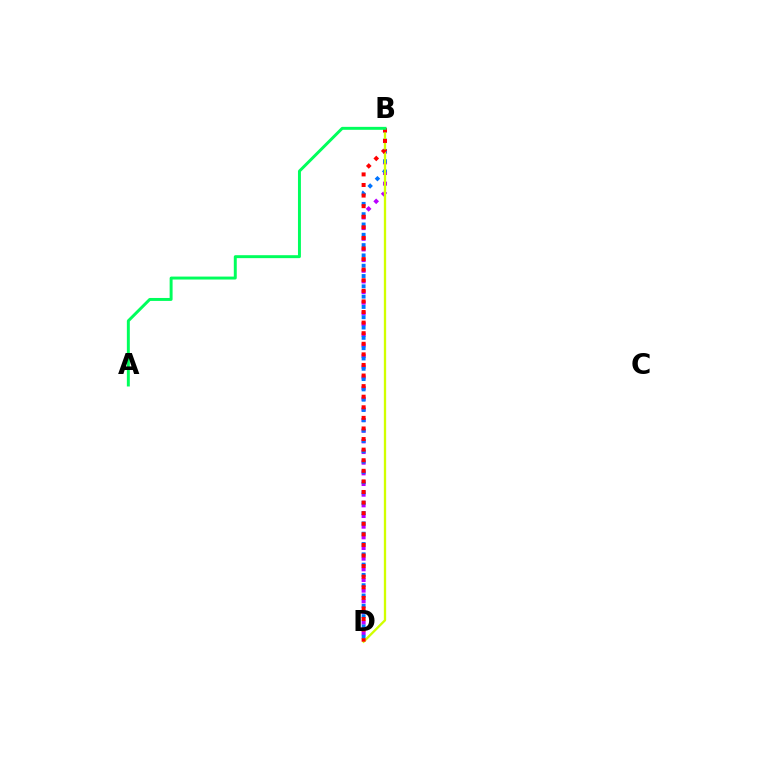{('B', 'D'): [{'color': '#b900ff', 'line_style': 'dotted', 'thickness': 2.9}, {'color': '#0074ff', 'line_style': 'dotted', 'thickness': 2.8}, {'color': '#d1ff00', 'line_style': 'solid', 'thickness': 1.67}, {'color': '#ff0000', 'line_style': 'dotted', 'thickness': 2.88}], ('A', 'B'): [{'color': '#00ff5c', 'line_style': 'solid', 'thickness': 2.12}]}